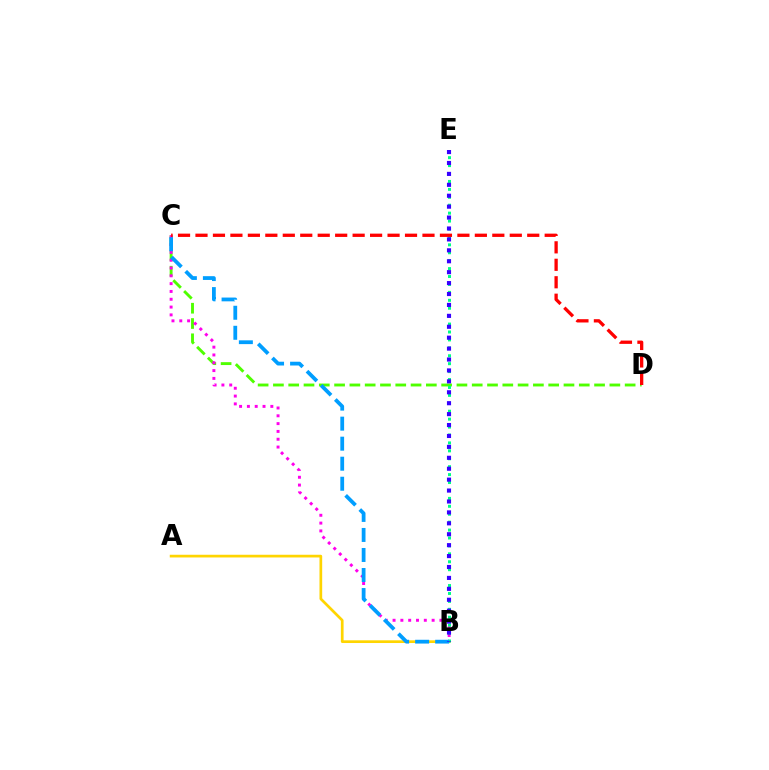{('C', 'D'): [{'color': '#4fff00', 'line_style': 'dashed', 'thickness': 2.08}, {'color': '#ff0000', 'line_style': 'dashed', 'thickness': 2.37}], ('B', 'C'): [{'color': '#ff00ed', 'line_style': 'dotted', 'thickness': 2.12}, {'color': '#009eff', 'line_style': 'dashed', 'thickness': 2.72}], ('A', 'B'): [{'color': '#ffd500', 'line_style': 'solid', 'thickness': 1.95}], ('B', 'E'): [{'color': '#00ff86', 'line_style': 'dotted', 'thickness': 2.15}, {'color': '#3700ff', 'line_style': 'dotted', 'thickness': 2.97}]}